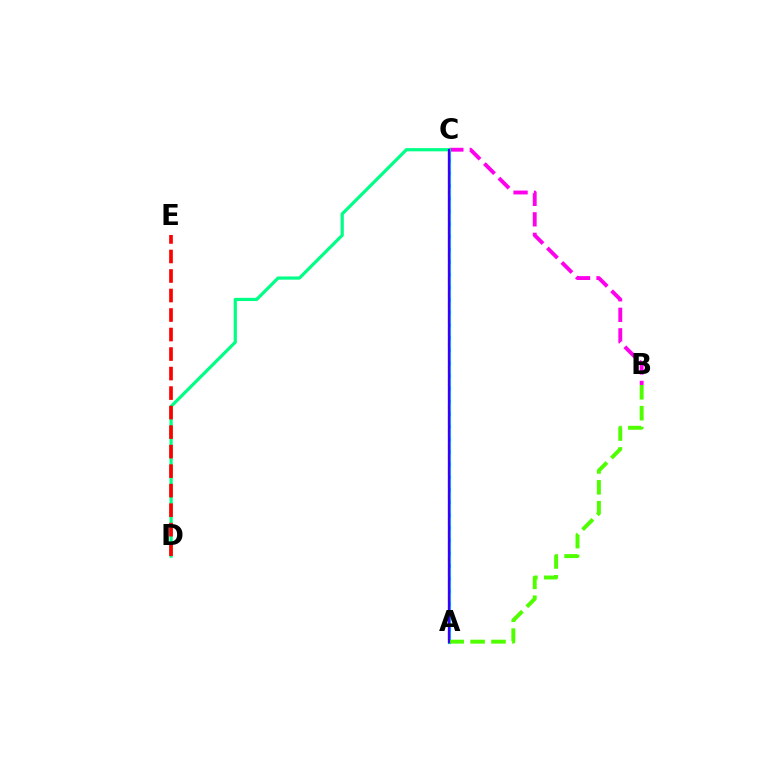{('B', 'C'): [{'color': '#ff00ed', 'line_style': 'dashed', 'thickness': 2.78}], ('A', 'C'): [{'color': '#009eff', 'line_style': 'solid', 'thickness': 2.28}, {'color': '#ffd500', 'line_style': 'dashed', 'thickness': 1.72}, {'color': '#3700ff', 'line_style': 'solid', 'thickness': 1.59}], ('C', 'D'): [{'color': '#00ff86', 'line_style': 'solid', 'thickness': 2.31}], ('A', 'B'): [{'color': '#4fff00', 'line_style': 'dashed', 'thickness': 2.84}], ('D', 'E'): [{'color': '#ff0000', 'line_style': 'dashed', 'thickness': 2.65}]}